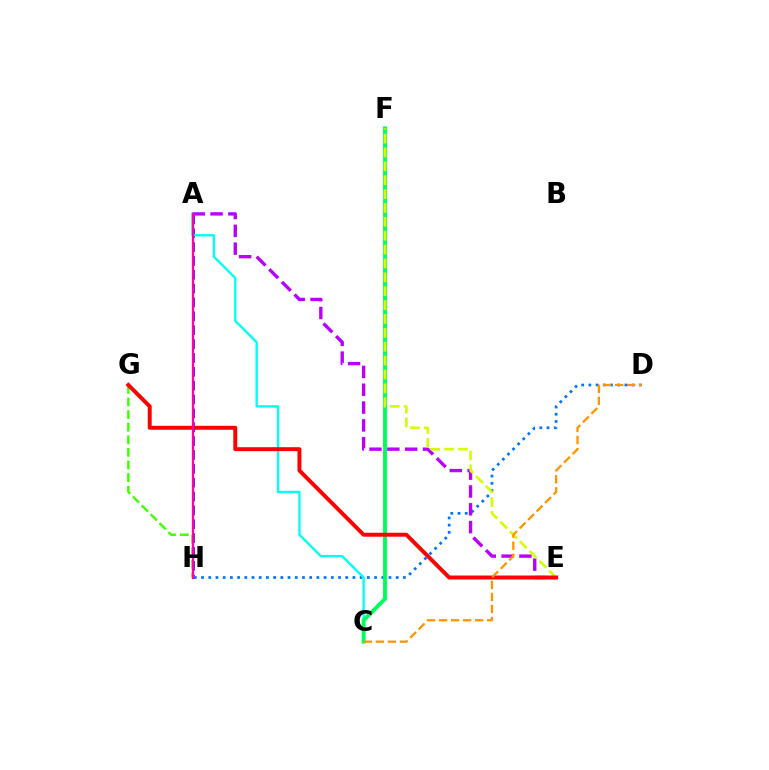{('G', 'H'): [{'color': '#3dff00', 'line_style': 'dashed', 'thickness': 1.71}], ('A', 'H'): [{'color': '#2500ff', 'line_style': 'dashed', 'thickness': 1.88}, {'color': '#ff00ac', 'line_style': 'solid', 'thickness': 1.66}], ('D', 'H'): [{'color': '#0074ff', 'line_style': 'dotted', 'thickness': 1.96}], ('A', 'E'): [{'color': '#b900ff', 'line_style': 'dashed', 'thickness': 2.42}], ('A', 'C'): [{'color': '#00fff6', 'line_style': 'solid', 'thickness': 1.7}], ('C', 'F'): [{'color': '#00ff5c', 'line_style': 'solid', 'thickness': 2.81}], ('E', 'F'): [{'color': '#d1ff00', 'line_style': 'dashed', 'thickness': 1.89}], ('E', 'G'): [{'color': '#ff0000', 'line_style': 'solid', 'thickness': 2.84}], ('C', 'D'): [{'color': '#ff9400', 'line_style': 'dashed', 'thickness': 1.63}]}